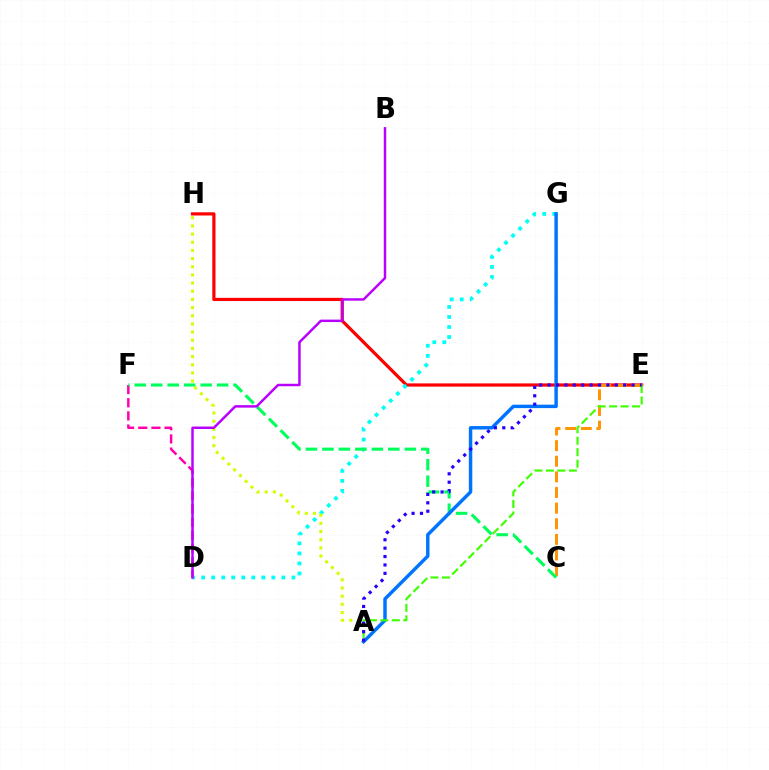{('E', 'H'): [{'color': '#ff0000', 'line_style': 'solid', 'thickness': 2.31}], ('D', 'F'): [{'color': '#ff00ac', 'line_style': 'dashed', 'thickness': 1.79}], ('D', 'G'): [{'color': '#00fff6', 'line_style': 'dotted', 'thickness': 2.73}], ('C', 'E'): [{'color': '#ff9400', 'line_style': 'dashed', 'thickness': 2.12}], ('C', 'F'): [{'color': '#00ff5c', 'line_style': 'dashed', 'thickness': 2.24}], ('A', 'H'): [{'color': '#d1ff00', 'line_style': 'dotted', 'thickness': 2.22}], ('A', 'G'): [{'color': '#0074ff', 'line_style': 'solid', 'thickness': 2.48}], ('A', 'E'): [{'color': '#3dff00', 'line_style': 'dashed', 'thickness': 1.56}, {'color': '#2500ff', 'line_style': 'dotted', 'thickness': 2.28}], ('B', 'D'): [{'color': '#b900ff', 'line_style': 'solid', 'thickness': 1.78}]}